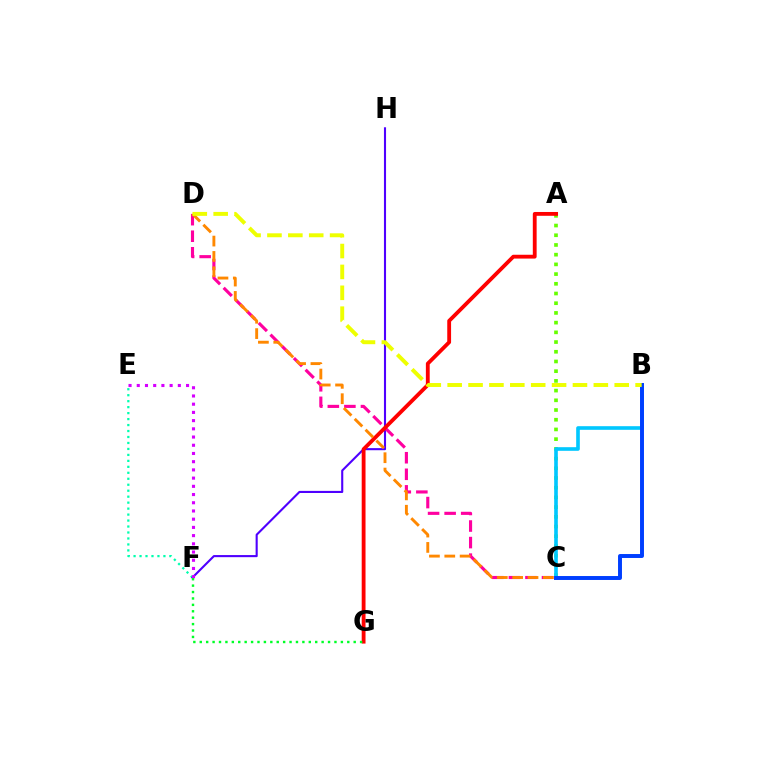{('A', 'C'): [{'color': '#66ff00', 'line_style': 'dotted', 'thickness': 2.64}], ('E', 'F'): [{'color': '#00ffaf', 'line_style': 'dotted', 'thickness': 1.62}, {'color': '#d600ff', 'line_style': 'dotted', 'thickness': 2.23}], ('B', 'C'): [{'color': '#00c7ff', 'line_style': 'solid', 'thickness': 2.62}, {'color': '#003fff', 'line_style': 'solid', 'thickness': 2.84}], ('F', 'H'): [{'color': '#4f00ff', 'line_style': 'solid', 'thickness': 1.51}], ('C', 'D'): [{'color': '#ff00a0', 'line_style': 'dashed', 'thickness': 2.25}, {'color': '#ff8800', 'line_style': 'dashed', 'thickness': 2.08}], ('A', 'G'): [{'color': '#ff0000', 'line_style': 'solid', 'thickness': 2.75}], ('F', 'G'): [{'color': '#00ff27', 'line_style': 'dotted', 'thickness': 1.74}], ('B', 'D'): [{'color': '#eeff00', 'line_style': 'dashed', 'thickness': 2.84}]}